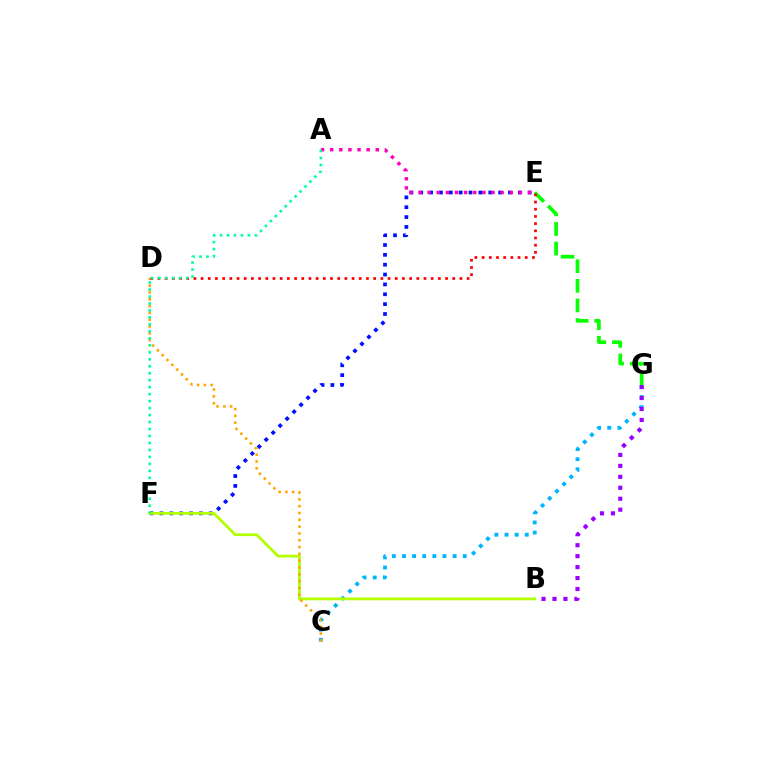{('E', 'G'): [{'color': '#08ff00', 'line_style': 'dashed', 'thickness': 2.66}], ('E', 'F'): [{'color': '#0010ff', 'line_style': 'dotted', 'thickness': 2.68}], ('C', 'G'): [{'color': '#00b5ff', 'line_style': 'dotted', 'thickness': 2.75}], ('A', 'E'): [{'color': '#ff00bd', 'line_style': 'dotted', 'thickness': 2.48}], ('B', 'F'): [{'color': '#b3ff00', 'line_style': 'solid', 'thickness': 2.01}], ('C', 'D'): [{'color': '#ffa500', 'line_style': 'dotted', 'thickness': 1.85}], ('D', 'E'): [{'color': '#ff0000', 'line_style': 'dotted', 'thickness': 1.95}], ('B', 'G'): [{'color': '#9b00ff', 'line_style': 'dotted', 'thickness': 2.98}], ('A', 'F'): [{'color': '#00ff9d', 'line_style': 'dotted', 'thickness': 1.9}]}